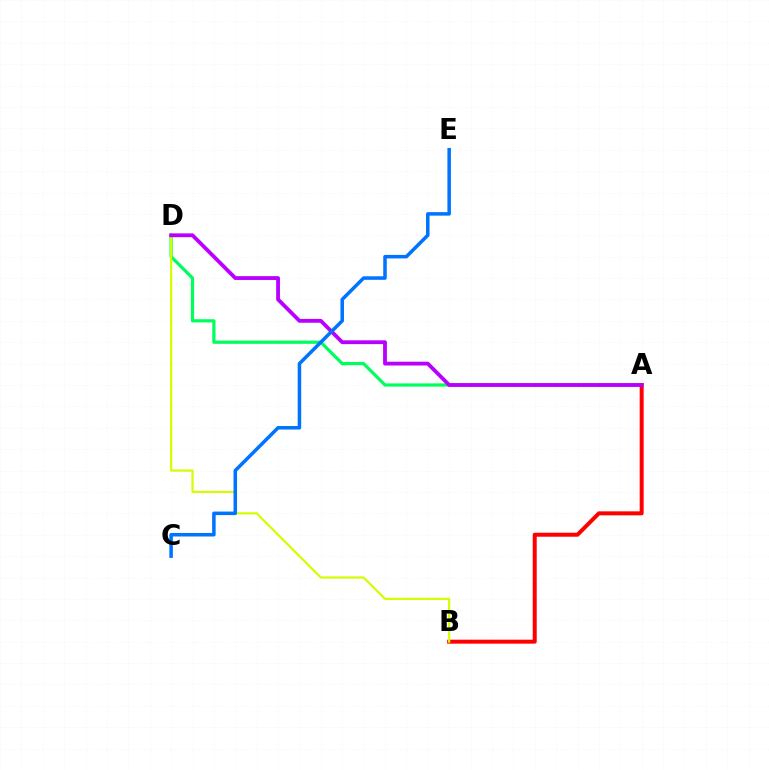{('A', 'D'): [{'color': '#00ff5c', 'line_style': 'solid', 'thickness': 2.31}, {'color': '#b900ff', 'line_style': 'solid', 'thickness': 2.75}], ('A', 'B'): [{'color': '#ff0000', 'line_style': 'solid', 'thickness': 2.87}], ('B', 'D'): [{'color': '#d1ff00', 'line_style': 'solid', 'thickness': 1.58}], ('C', 'E'): [{'color': '#0074ff', 'line_style': 'solid', 'thickness': 2.54}]}